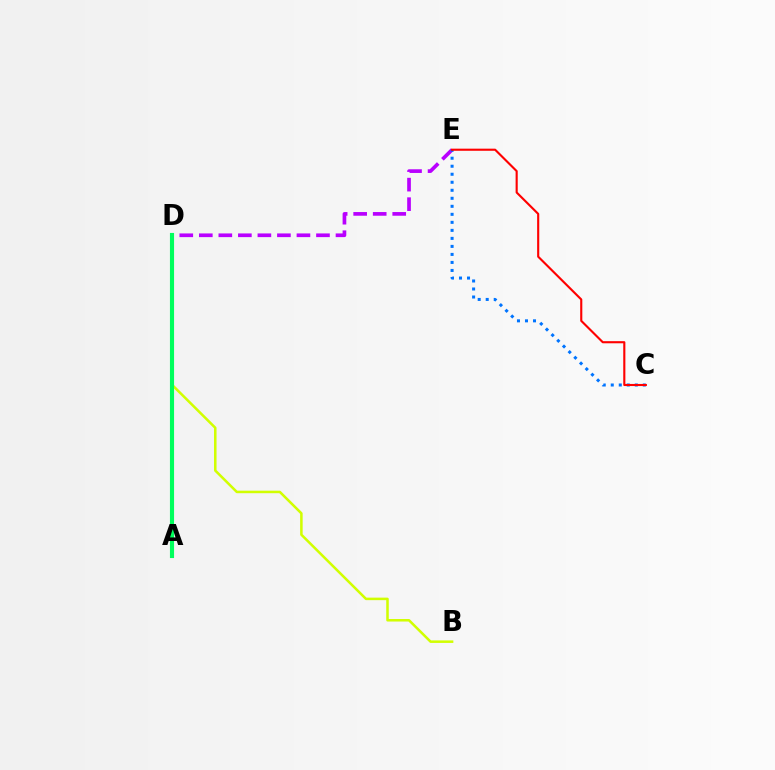{('D', 'E'): [{'color': '#b900ff', 'line_style': 'dashed', 'thickness': 2.65}], ('C', 'E'): [{'color': '#0074ff', 'line_style': 'dotted', 'thickness': 2.18}, {'color': '#ff0000', 'line_style': 'solid', 'thickness': 1.53}], ('B', 'D'): [{'color': '#d1ff00', 'line_style': 'solid', 'thickness': 1.82}], ('A', 'D'): [{'color': '#00ff5c', 'line_style': 'solid', 'thickness': 2.97}]}